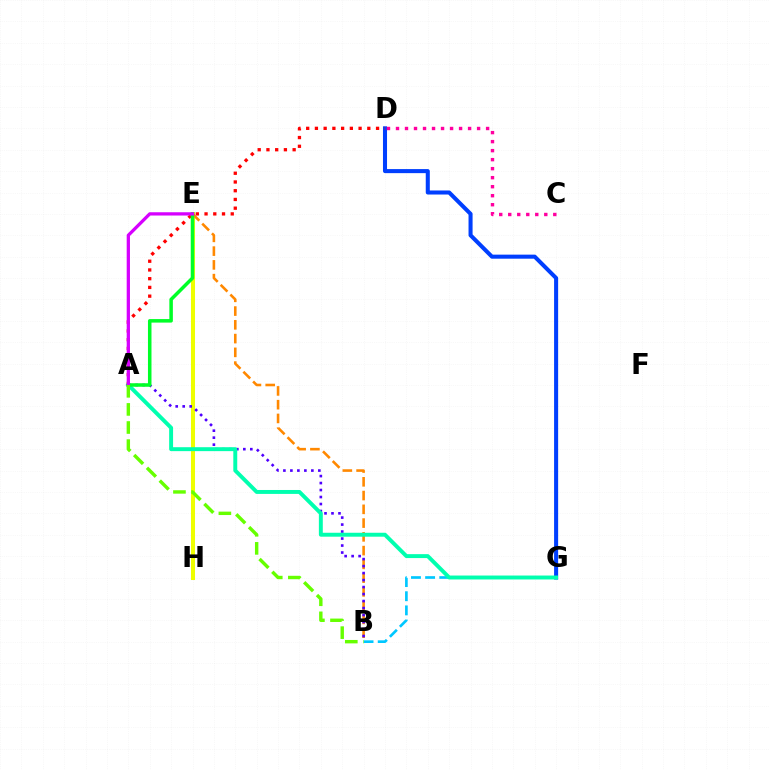{('D', 'G'): [{'color': '#003fff', 'line_style': 'solid', 'thickness': 2.92}], ('C', 'D'): [{'color': '#ff00a0', 'line_style': 'dotted', 'thickness': 2.45}], ('B', 'G'): [{'color': '#00c7ff', 'line_style': 'dashed', 'thickness': 1.92}], ('E', 'H'): [{'color': '#eeff00', 'line_style': 'solid', 'thickness': 2.9}], ('B', 'E'): [{'color': '#ff8800', 'line_style': 'dashed', 'thickness': 1.87}], ('A', 'B'): [{'color': '#4f00ff', 'line_style': 'dotted', 'thickness': 1.9}, {'color': '#66ff00', 'line_style': 'dashed', 'thickness': 2.46}], ('A', 'G'): [{'color': '#00ffaf', 'line_style': 'solid', 'thickness': 2.83}], ('A', 'D'): [{'color': '#ff0000', 'line_style': 'dotted', 'thickness': 2.37}], ('A', 'E'): [{'color': '#00ff27', 'line_style': 'solid', 'thickness': 2.53}, {'color': '#d600ff', 'line_style': 'solid', 'thickness': 2.36}]}